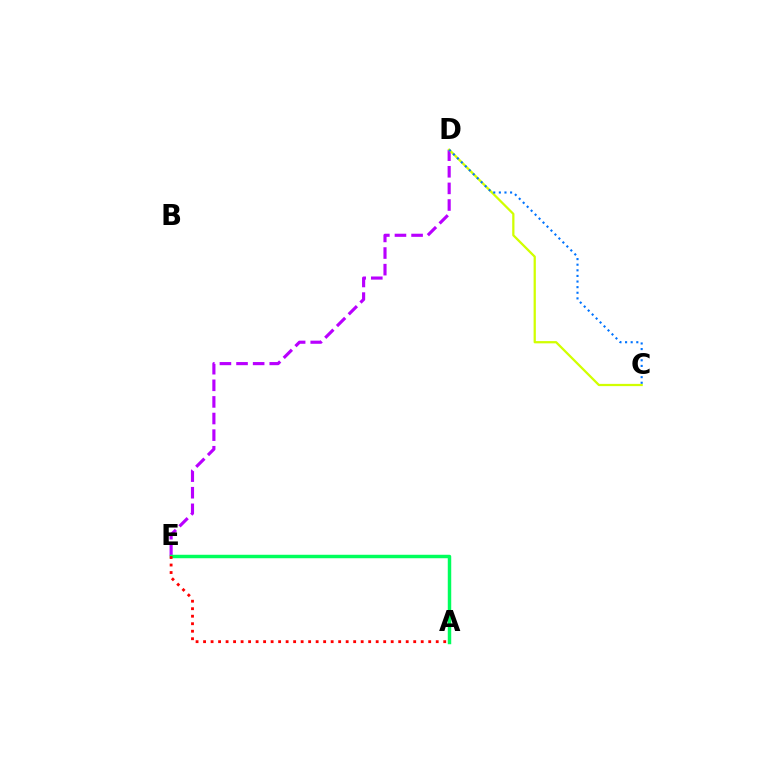{('D', 'E'): [{'color': '#b900ff', 'line_style': 'dashed', 'thickness': 2.26}], ('C', 'D'): [{'color': '#d1ff00', 'line_style': 'solid', 'thickness': 1.62}, {'color': '#0074ff', 'line_style': 'dotted', 'thickness': 1.52}], ('A', 'E'): [{'color': '#00ff5c', 'line_style': 'solid', 'thickness': 2.49}, {'color': '#ff0000', 'line_style': 'dotted', 'thickness': 2.04}]}